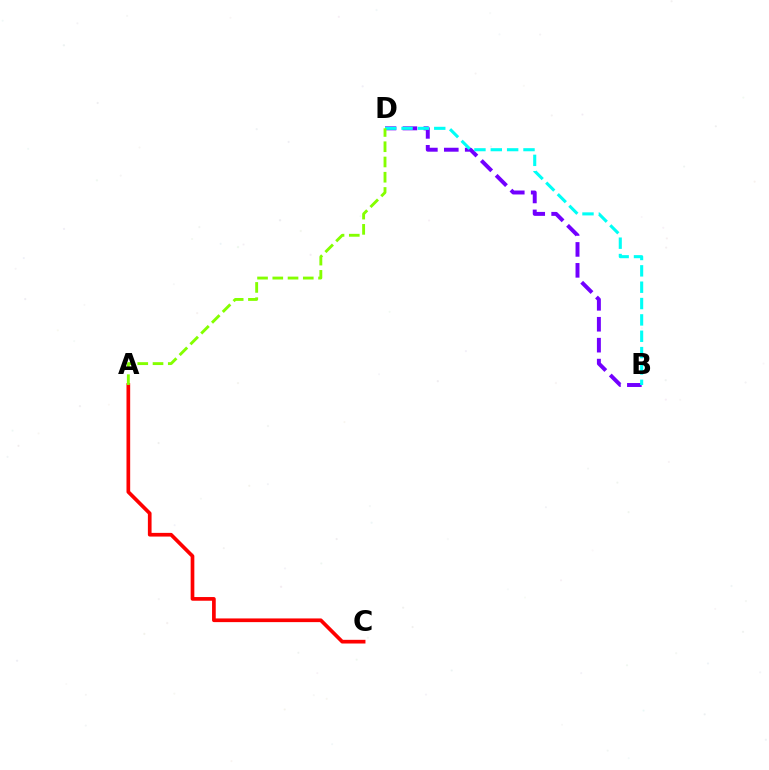{('A', 'C'): [{'color': '#ff0000', 'line_style': 'solid', 'thickness': 2.65}], ('B', 'D'): [{'color': '#7200ff', 'line_style': 'dashed', 'thickness': 2.84}, {'color': '#00fff6', 'line_style': 'dashed', 'thickness': 2.22}], ('A', 'D'): [{'color': '#84ff00', 'line_style': 'dashed', 'thickness': 2.07}]}